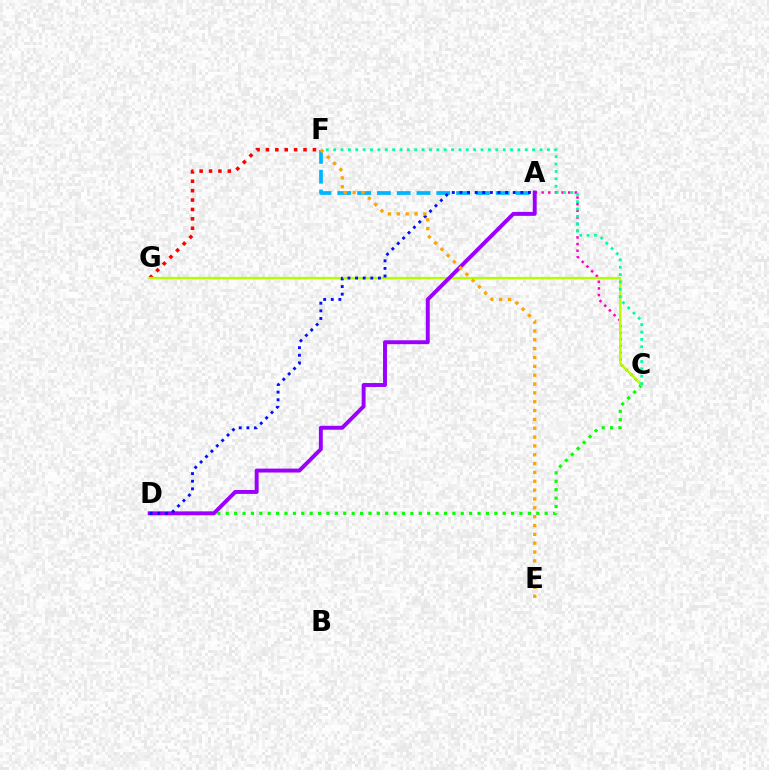{('F', 'G'): [{'color': '#ff0000', 'line_style': 'dotted', 'thickness': 2.55}], ('A', 'F'): [{'color': '#00b5ff', 'line_style': 'dashed', 'thickness': 2.69}], ('A', 'C'): [{'color': '#ff00bd', 'line_style': 'dotted', 'thickness': 1.81}], ('C', 'D'): [{'color': '#08ff00', 'line_style': 'dotted', 'thickness': 2.28}], ('C', 'G'): [{'color': '#b3ff00', 'line_style': 'solid', 'thickness': 1.71}], ('A', 'D'): [{'color': '#9b00ff', 'line_style': 'solid', 'thickness': 2.82}, {'color': '#0010ff', 'line_style': 'dotted', 'thickness': 2.07}], ('C', 'F'): [{'color': '#00ff9d', 'line_style': 'dotted', 'thickness': 2.0}], ('E', 'F'): [{'color': '#ffa500', 'line_style': 'dotted', 'thickness': 2.4}]}